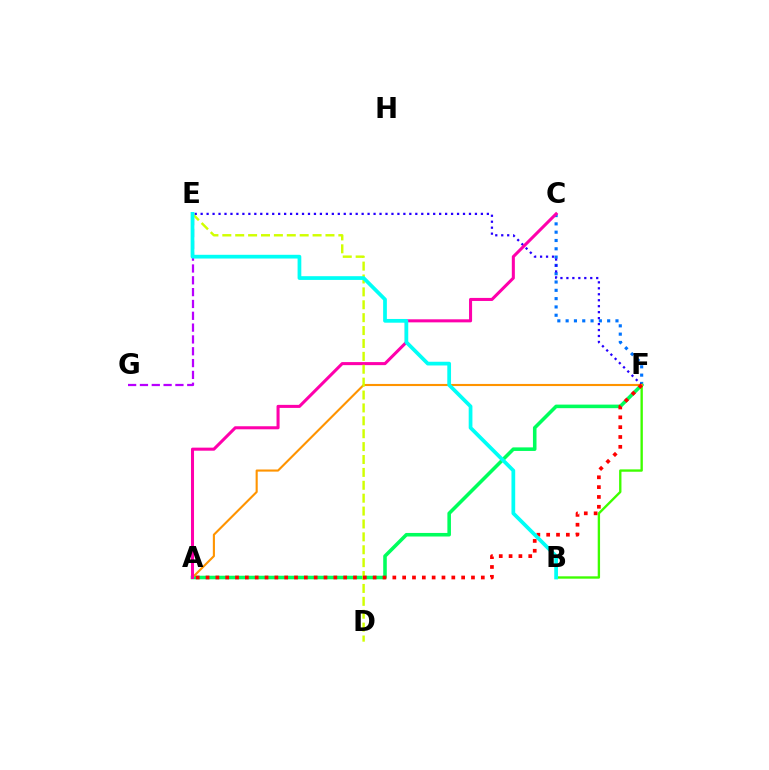{('C', 'F'): [{'color': '#0074ff', 'line_style': 'dotted', 'thickness': 2.26}], ('A', 'F'): [{'color': '#00ff5c', 'line_style': 'solid', 'thickness': 2.57}, {'color': '#ff9400', 'line_style': 'solid', 'thickness': 1.52}, {'color': '#ff0000', 'line_style': 'dotted', 'thickness': 2.67}], ('E', 'G'): [{'color': '#b900ff', 'line_style': 'dashed', 'thickness': 1.61}], ('B', 'F'): [{'color': '#3dff00', 'line_style': 'solid', 'thickness': 1.7}], ('E', 'F'): [{'color': '#2500ff', 'line_style': 'dotted', 'thickness': 1.62}], ('A', 'C'): [{'color': '#ff00ac', 'line_style': 'solid', 'thickness': 2.2}], ('D', 'E'): [{'color': '#d1ff00', 'line_style': 'dashed', 'thickness': 1.75}], ('B', 'E'): [{'color': '#00fff6', 'line_style': 'solid', 'thickness': 2.69}]}